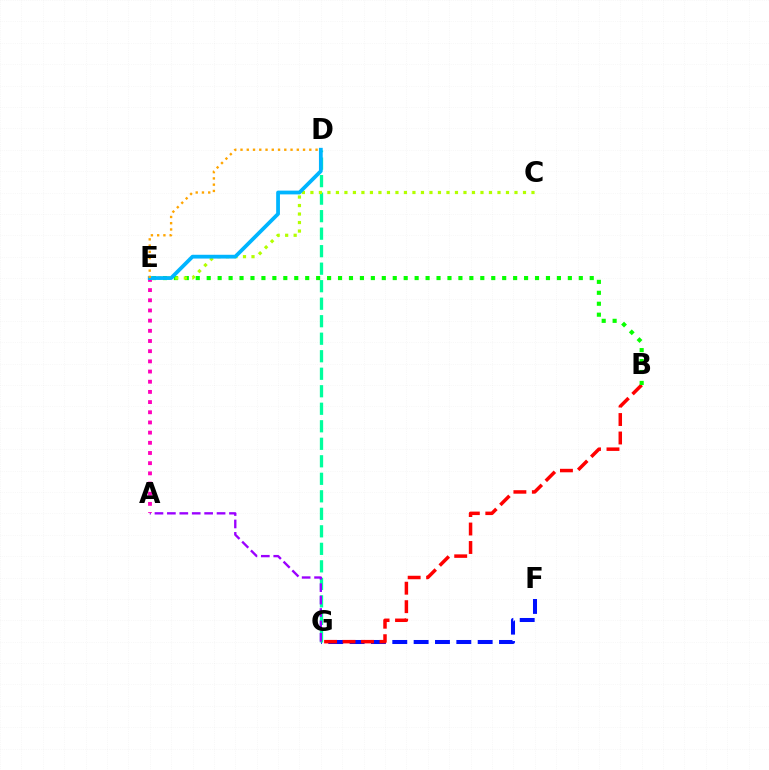{('F', 'G'): [{'color': '#0010ff', 'line_style': 'dashed', 'thickness': 2.9}], ('D', 'G'): [{'color': '#00ff9d', 'line_style': 'dashed', 'thickness': 2.38}], ('A', 'G'): [{'color': '#9b00ff', 'line_style': 'dashed', 'thickness': 1.69}], ('B', 'G'): [{'color': '#ff0000', 'line_style': 'dashed', 'thickness': 2.51}], ('B', 'E'): [{'color': '#08ff00', 'line_style': 'dotted', 'thickness': 2.97}], ('C', 'E'): [{'color': '#b3ff00', 'line_style': 'dotted', 'thickness': 2.31}], ('A', 'E'): [{'color': '#ff00bd', 'line_style': 'dotted', 'thickness': 2.77}], ('D', 'E'): [{'color': '#00b5ff', 'line_style': 'solid', 'thickness': 2.72}, {'color': '#ffa500', 'line_style': 'dotted', 'thickness': 1.7}]}